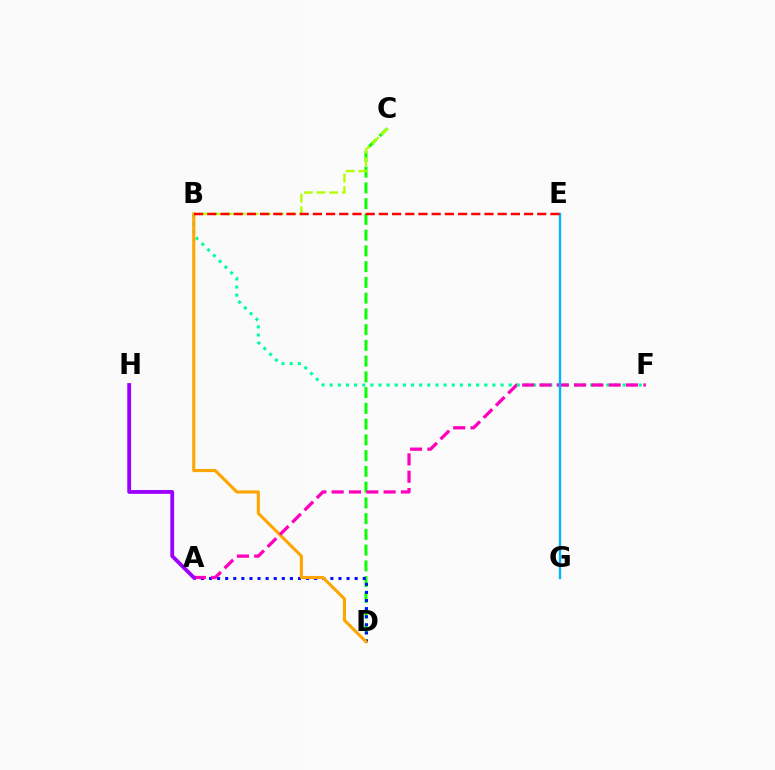{('C', 'D'): [{'color': '#08ff00', 'line_style': 'dashed', 'thickness': 2.14}], ('A', 'D'): [{'color': '#0010ff', 'line_style': 'dotted', 'thickness': 2.2}], ('B', 'F'): [{'color': '#00ff9d', 'line_style': 'dotted', 'thickness': 2.21}], ('B', 'D'): [{'color': '#ffa500', 'line_style': 'solid', 'thickness': 2.22}], ('A', 'F'): [{'color': '#ff00bd', 'line_style': 'dashed', 'thickness': 2.35}], ('E', 'G'): [{'color': '#00b5ff', 'line_style': 'solid', 'thickness': 1.7}], ('B', 'C'): [{'color': '#b3ff00', 'line_style': 'dashed', 'thickness': 1.72}], ('B', 'E'): [{'color': '#ff0000', 'line_style': 'dashed', 'thickness': 1.79}], ('A', 'H'): [{'color': '#9b00ff', 'line_style': 'solid', 'thickness': 2.74}]}